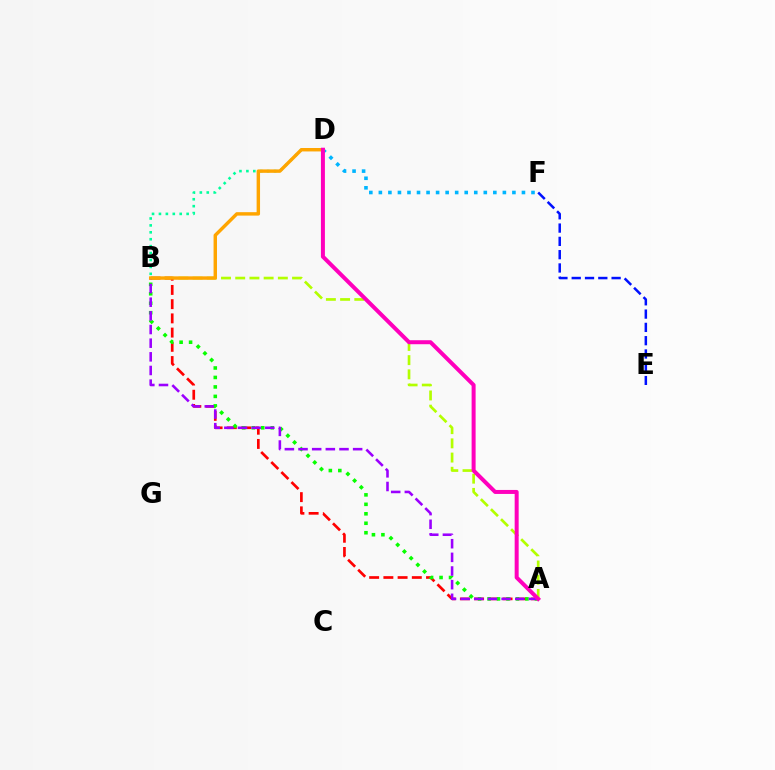{('B', 'D'): [{'color': '#00ff9d', 'line_style': 'dotted', 'thickness': 1.88}, {'color': '#ffa500', 'line_style': 'solid', 'thickness': 2.47}], ('A', 'B'): [{'color': '#b3ff00', 'line_style': 'dashed', 'thickness': 1.93}, {'color': '#ff0000', 'line_style': 'dashed', 'thickness': 1.93}, {'color': '#08ff00', 'line_style': 'dotted', 'thickness': 2.57}, {'color': '#9b00ff', 'line_style': 'dashed', 'thickness': 1.85}], ('D', 'F'): [{'color': '#00b5ff', 'line_style': 'dotted', 'thickness': 2.59}], ('E', 'F'): [{'color': '#0010ff', 'line_style': 'dashed', 'thickness': 1.81}], ('A', 'D'): [{'color': '#ff00bd', 'line_style': 'solid', 'thickness': 2.88}]}